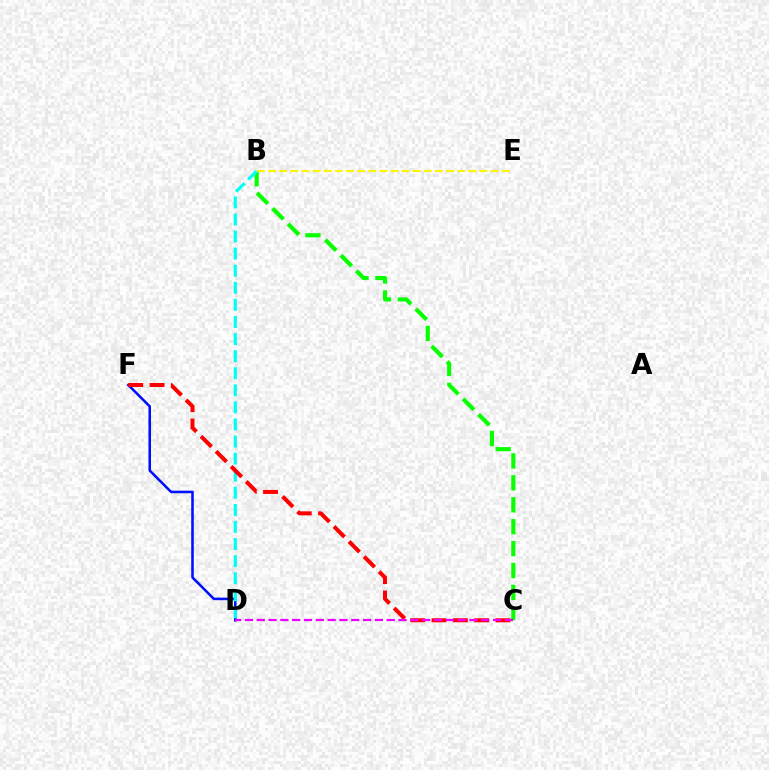{('B', 'C'): [{'color': '#08ff00', 'line_style': 'dashed', 'thickness': 2.98}], ('D', 'F'): [{'color': '#0010ff', 'line_style': 'solid', 'thickness': 1.85}], ('B', 'E'): [{'color': '#fcf500', 'line_style': 'dashed', 'thickness': 1.51}], ('B', 'D'): [{'color': '#00fff6', 'line_style': 'dashed', 'thickness': 2.32}], ('C', 'F'): [{'color': '#ff0000', 'line_style': 'dashed', 'thickness': 2.89}], ('C', 'D'): [{'color': '#ee00ff', 'line_style': 'dashed', 'thickness': 1.61}]}